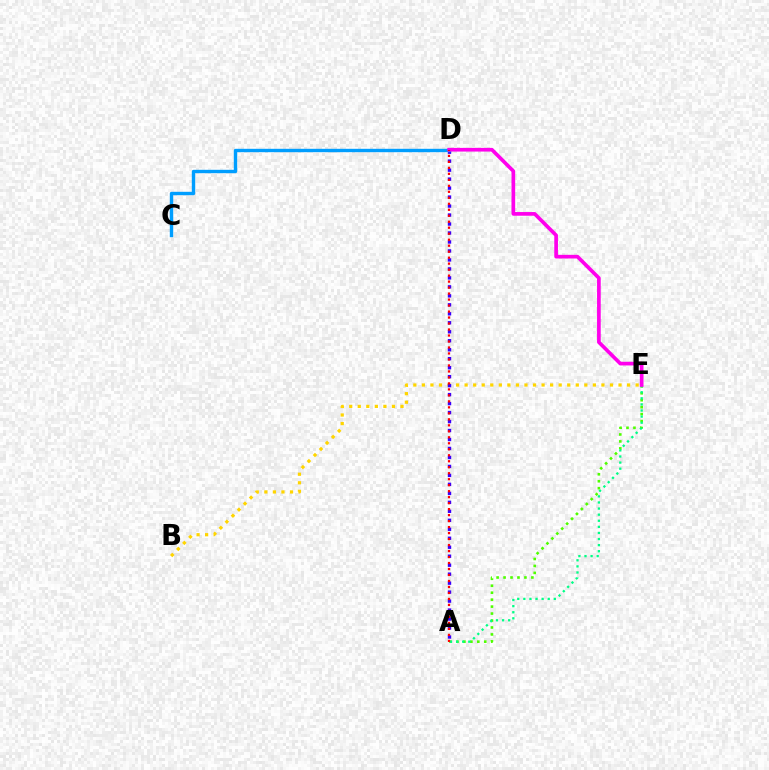{('B', 'E'): [{'color': '#ffd500', 'line_style': 'dotted', 'thickness': 2.32}], ('A', 'E'): [{'color': '#4fff00', 'line_style': 'dotted', 'thickness': 1.89}, {'color': '#00ff86', 'line_style': 'dotted', 'thickness': 1.66}], ('A', 'D'): [{'color': '#3700ff', 'line_style': 'dotted', 'thickness': 2.44}, {'color': '#ff0000', 'line_style': 'dotted', 'thickness': 1.63}], ('C', 'D'): [{'color': '#009eff', 'line_style': 'solid', 'thickness': 2.44}], ('D', 'E'): [{'color': '#ff00ed', 'line_style': 'solid', 'thickness': 2.64}]}